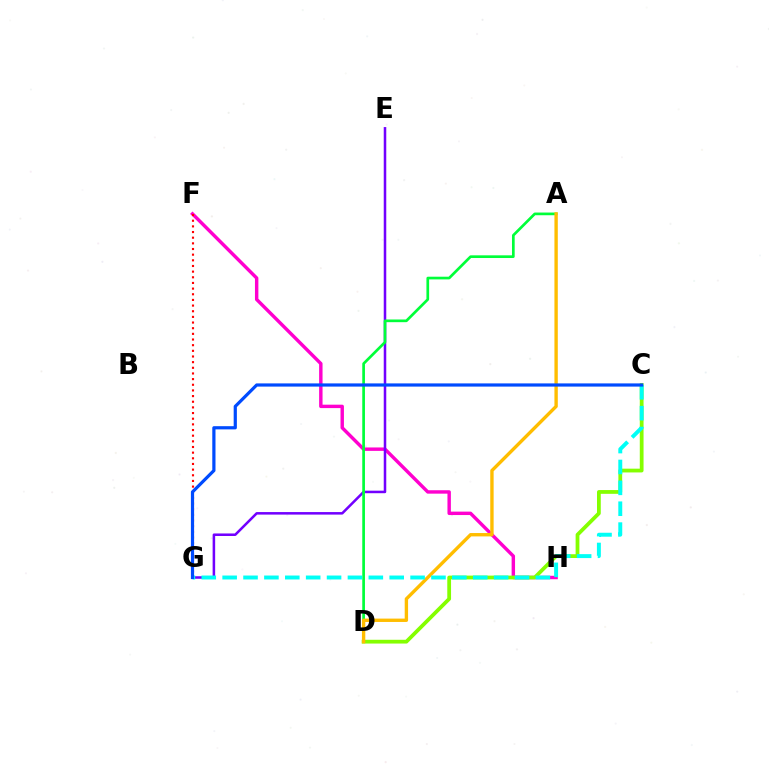{('F', 'H'): [{'color': '#ff00cf', 'line_style': 'solid', 'thickness': 2.46}], ('E', 'G'): [{'color': '#7200ff', 'line_style': 'solid', 'thickness': 1.82}], ('C', 'D'): [{'color': '#84ff00', 'line_style': 'solid', 'thickness': 2.72}], ('A', 'D'): [{'color': '#00ff39', 'line_style': 'solid', 'thickness': 1.94}, {'color': '#ffbd00', 'line_style': 'solid', 'thickness': 2.42}], ('F', 'G'): [{'color': '#ff0000', 'line_style': 'dotted', 'thickness': 1.54}], ('C', 'G'): [{'color': '#00fff6', 'line_style': 'dashed', 'thickness': 2.84}, {'color': '#004bff', 'line_style': 'solid', 'thickness': 2.31}]}